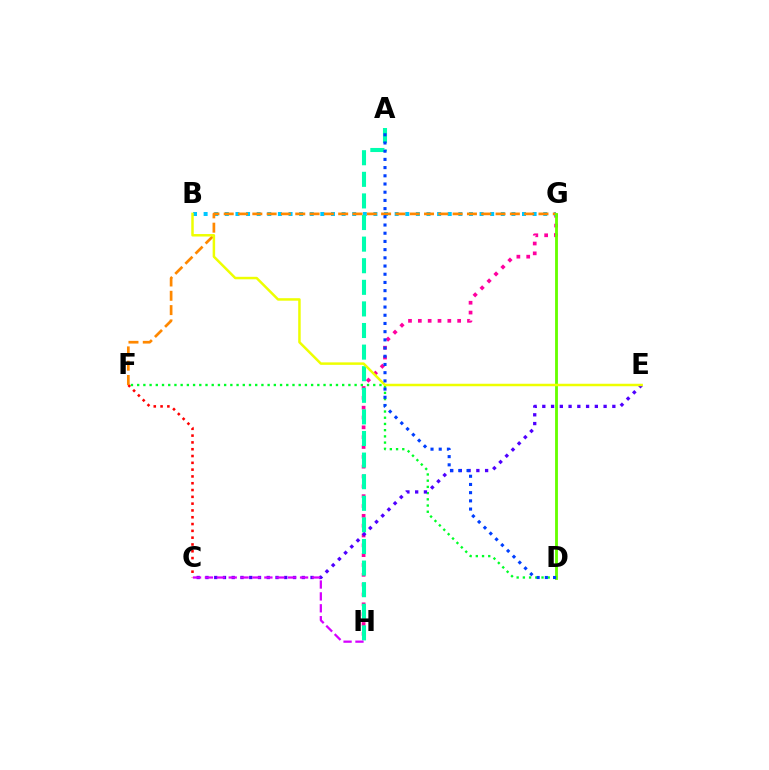{('G', 'H'): [{'color': '#ff00a0', 'line_style': 'dotted', 'thickness': 2.67}], ('B', 'G'): [{'color': '#00c7ff', 'line_style': 'dotted', 'thickness': 2.88}], ('C', 'F'): [{'color': '#ff0000', 'line_style': 'dotted', 'thickness': 1.85}], ('A', 'H'): [{'color': '#00ffaf', 'line_style': 'dashed', 'thickness': 2.93}], ('D', 'F'): [{'color': '#00ff27', 'line_style': 'dotted', 'thickness': 1.69}], ('C', 'E'): [{'color': '#4f00ff', 'line_style': 'dotted', 'thickness': 2.38}], ('F', 'G'): [{'color': '#ff8800', 'line_style': 'dashed', 'thickness': 1.94}], ('D', 'G'): [{'color': '#66ff00', 'line_style': 'solid', 'thickness': 2.05}], ('B', 'E'): [{'color': '#eeff00', 'line_style': 'solid', 'thickness': 1.8}], ('A', 'D'): [{'color': '#003fff', 'line_style': 'dotted', 'thickness': 2.23}], ('C', 'H'): [{'color': '#d600ff', 'line_style': 'dashed', 'thickness': 1.62}]}